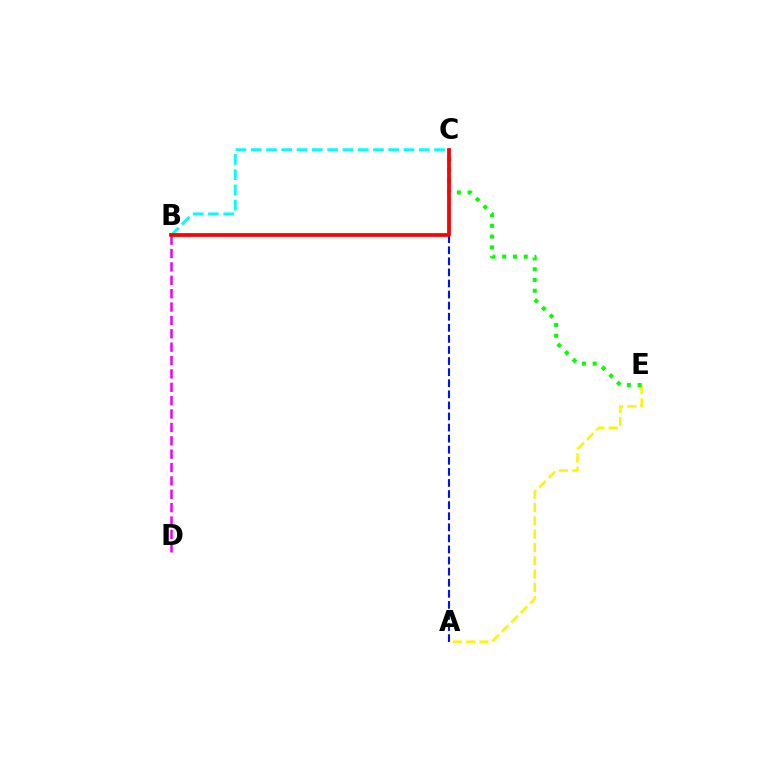{('B', 'C'): [{'color': '#00fff6', 'line_style': 'dashed', 'thickness': 2.08}, {'color': '#ff0000', 'line_style': 'solid', 'thickness': 2.72}], ('A', 'E'): [{'color': '#fcf500', 'line_style': 'dashed', 'thickness': 1.81}], ('C', 'E'): [{'color': '#08ff00', 'line_style': 'dotted', 'thickness': 2.93}], ('A', 'C'): [{'color': '#0010ff', 'line_style': 'dashed', 'thickness': 1.51}], ('B', 'D'): [{'color': '#ee00ff', 'line_style': 'dashed', 'thickness': 1.82}]}